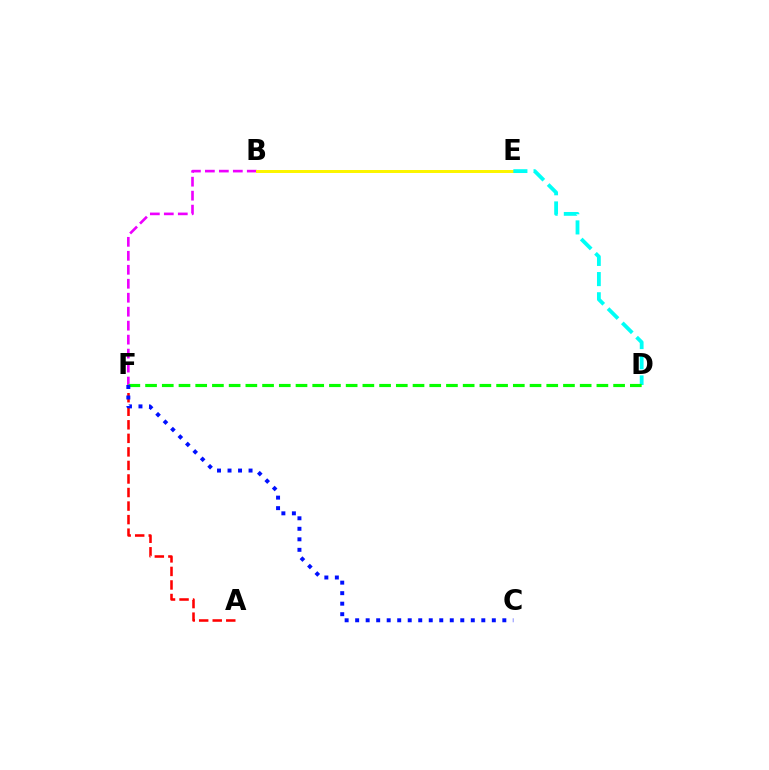{('B', 'F'): [{'color': '#ee00ff', 'line_style': 'dashed', 'thickness': 1.9}], ('B', 'E'): [{'color': '#fcf500', 'line_style': 'solid', 'thickness': 2.15}], ('D', 'E'): [{'color': '#00fff6', 'line_style': 'dashed', 'thickness': 2.74}], ('A', 'F'): [{'color': '#ff0000', 'line_style': 'dashed', 'thickness': 1.84}], ('D', 'F'): [{'color': '#08ff00', 'line_style': 'dashed', 'thickness': 2.27}], ('C', 'F'): [{'color': '#0010ff', 'line_style': 'dotted', 'thickness': 2.86}]}